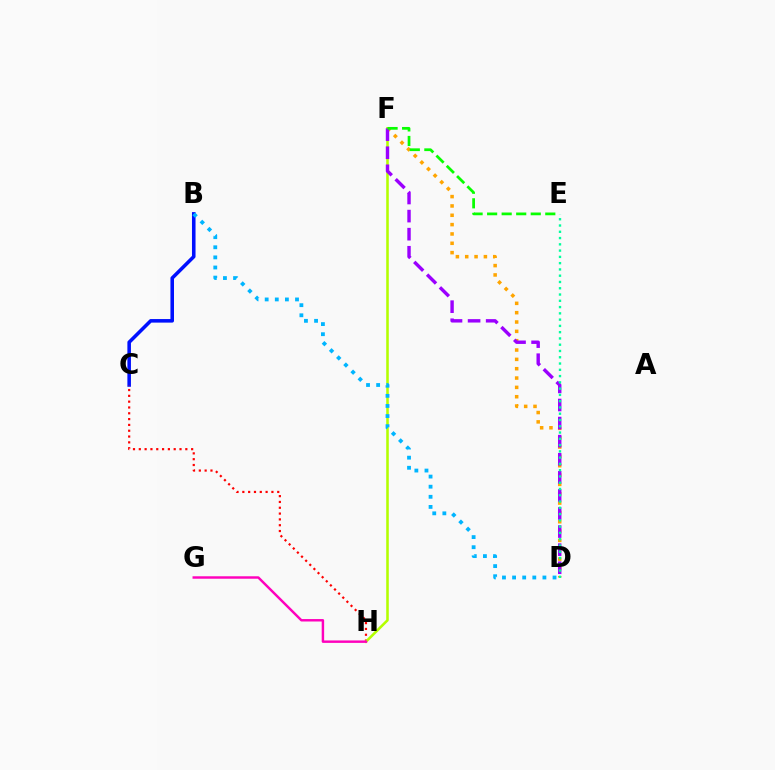{('B', 'C'): [{'color': '#0010ff', 'line_style': 'solid', 'thickness': 2.56}], ('C', 'H'): [{'color': '#ff0000', 'line_style': 'dotted', 'thickness': 1.58}], ('F', 'H'): [{'color': '#b3ff00', 'line_style': 'solid', 'thickness': 1.85}], ('B', 'D'): [{'color': '#00b5ff', 'line_style': 'dotted', 'thickness': 2.75}], ('D', 'F'): [{'color': '#ffa500', 'line_style': 'dotted', 'thickness': 2.54}, {'color': '#9b00ff', 'line_style': 'dashed', 'thickness': 2.46}], ('G', 'H'): [{'color': '#ff00bd', 'line_style': 'solid', 'thickness': 1.76}], ('E', 'F'): [{'color': '#08ff00', 'line_style': 'dashed', 'thickness': 1.98}], ('D', 'E'): [{'color': '#00ff9d', 'line_style': 'dotted', 'thickness': 1.7}]}